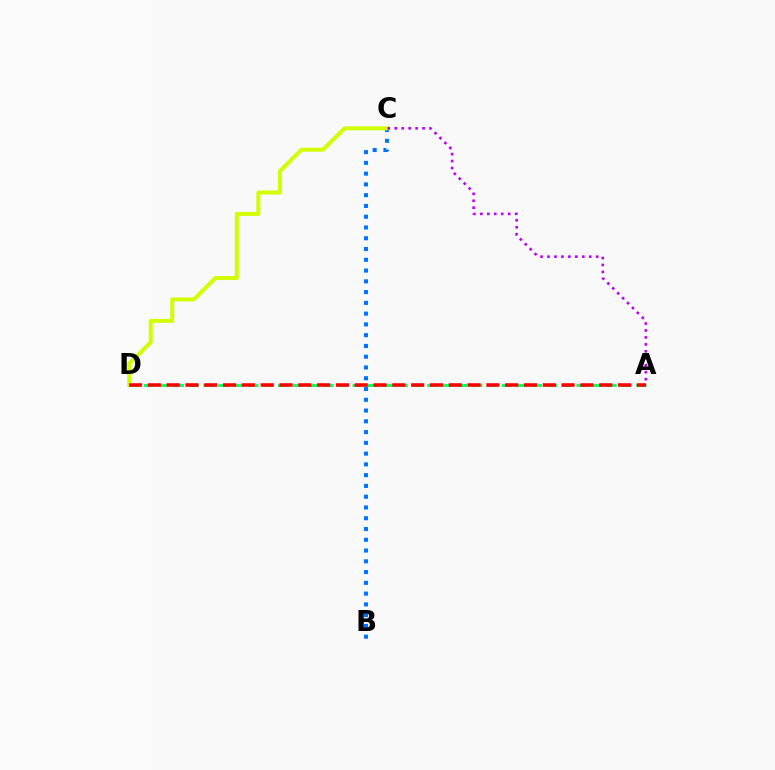{('B', 'C'): [{'color': '#0074ff', 'line_style': 'dotted', 'thickness': 2.93}], ('C', 'D'): [{'color': '#d1ff00', 'line_style': 'solid', 'thickness': 2.87}], ('A', 'D'): [{'color': '#00ff5c', 'line_style': 'dashed', 'thickness': 2.03}, {'color': '#ff0000', 'line_style': 'dashed', 'thickness': 2.55}], ('A', 'C'): [{'color': '#b900ff', 'line_style': 'dotted', 'thickness': 1.89}]}